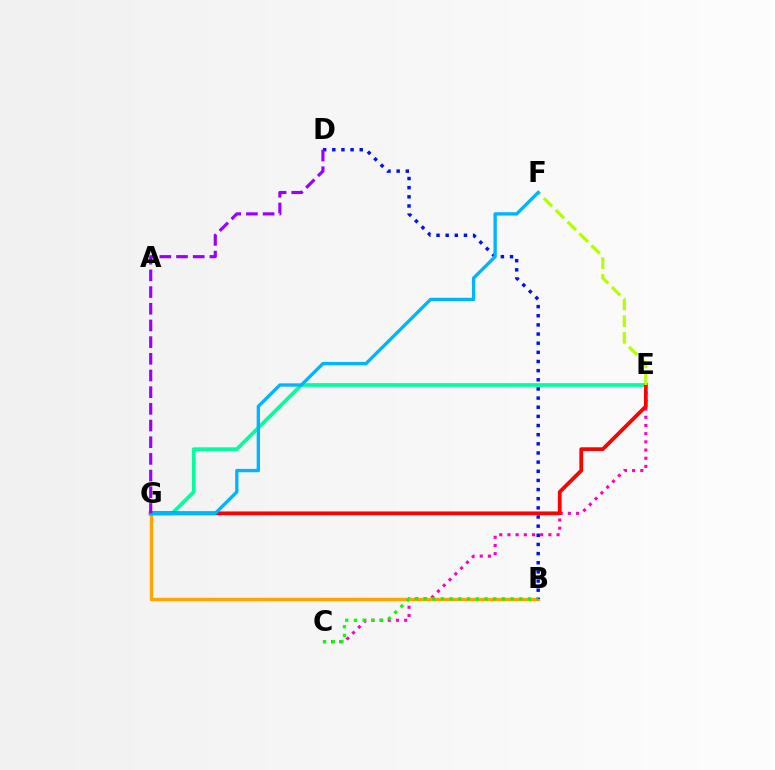{('C', 'E'): [{'color': '#ff00bd', 'line_style': 'dotted', 'thickness': 2.22}], ('B', 'G'): [{'color': '#ffa500', 'line_style': 'solid', 'thickness': 2.44}], ('B', 'D'): [{'color': '#0010ff', 'line_style': 'dotted', 'thickness': 2.49}], ('B', 'C'): [{'color': '#08ff00', 'line_style': 'dotted', 'thickness': 2.37}], ('E', 'G'): [{'color': '#00ff9d', 'line_style': 'solid', 'thickness': 2.69}, {'color': '#ff0000', 'line_style': 'solid', 'thickness': 2.72}], ('E', 'F'): [{'color': '#b3ff00', 'line_style': 'dashed', 'thickness': 2.27}], ('F', 'G'): [{'color': '#00b5ff', 'line_style': 'solid', 'thickness': 2.4}], ('D', 'G'): [{'color': '#9b00ff', 'line_style': 'dashed', 'thickness': 2.27}]}